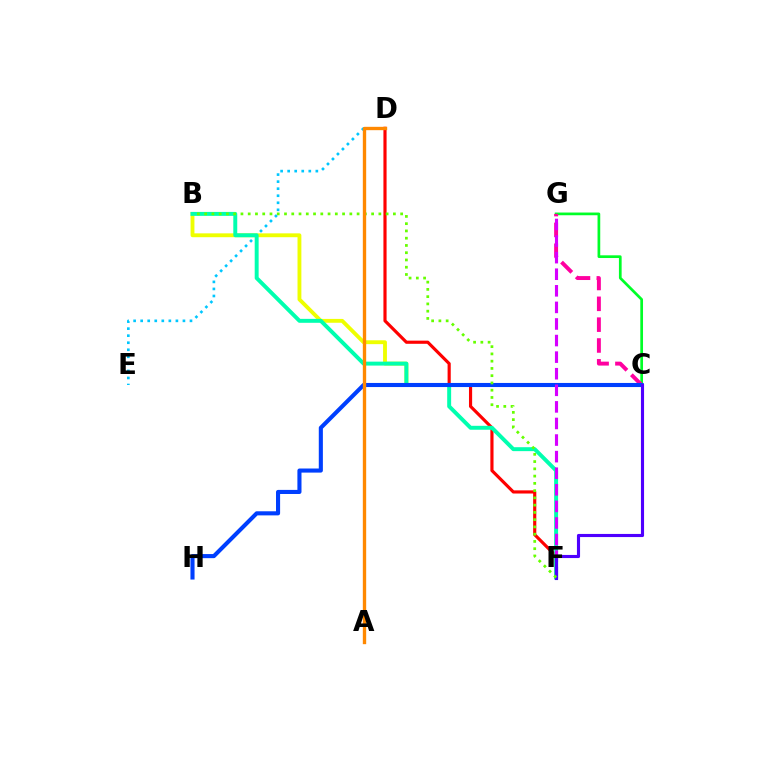{('D', 'F'): [{'color': '#ff0000', 'line_style': 'solid', 'thickness': 2.27}], ('C', 'G'): [{'color': '#00ff27', 'line_style': 'solid', 'thickness': 1.95}, {'color': '#ff00a0', 'line_style': 'dashed', 'thickness': 2.83}], ('D', 'E'): [{'color': '#00c7ff', 'line_style': 'dotted', 'thickness': 1.91}], ('B', 'C'): [{'color': '#eeff00', 'line_style': 'solid', 'thickness': 2.78}], ('B', 'F'): [{'color': '#00ffaf', 'line_style': 'solid', 'thickness': 2.84}, {'color': '#66ff00', 'line_style': 'dotted', 'thickness': 1.97}], ('C', 'H'): [{'color': '#003fff', 'line_style': 'solid', 'thickness': 2.95}], ('F', 'G'): [{'color': '#d600ff', 'line_style': 'dashed', 'thickness': 2.25}], ('C', 'F'): [{'color': '#4f00ff', 'line_style': 'solid', 'thickness': 2.25}], ('A', 'D'): [{'color': '#ff8800', 'line_style': 'solid', 'thickness': 2.41}]}